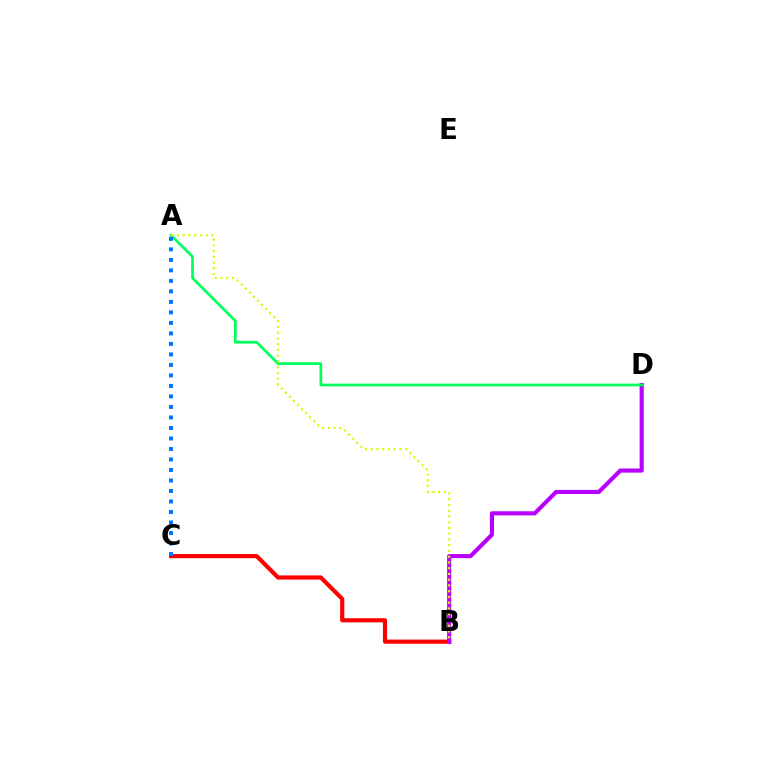{('B', 'C'): [{'color': '#ff0000', 'line_style': 'solid', 'thickness': 3.0}], ('B', 'D'): [{'color': '#b900ff', 'line_style': 'solid', 'thickness': 2.97}], ('A', 'D'): [{'color': '#00ff5c', 'line_style': 'solid', 'thickness': 1.95}], ('A', 'B'): [{'color': '#d1ff00', 'line_style': 'dotted', 'thickness': 1.56}], ('A', 'C'): [{'color': '#0074ff', 'line_style': 'dotted', 'thickness': 2.85}]}